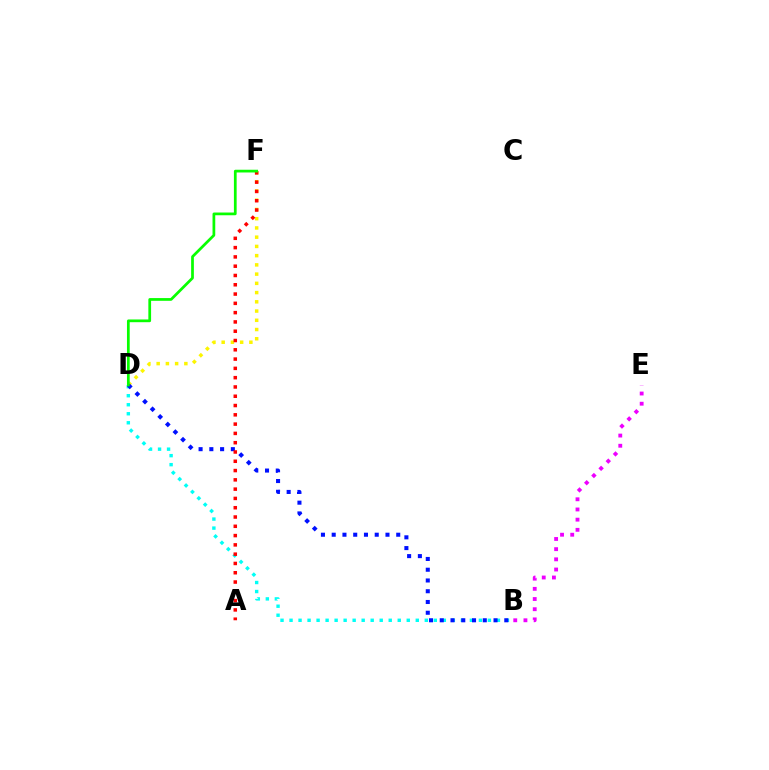{('B', 'D'): [{'color': '#00fff6', 'line_style': 'dotted', 'thickness': 2.45}, {'color': '#0010ff', 'line_style': 'dotted', 'thickness': 2.92}], ('B', 'E'): [{'color': '#ee00ff', 'line_style': 'dotted', 'thickness': 2.77}], ('D', 'F'): [{'color': '#fcf500', 'line_style': 'dotted', 'thickness': 2.51}, {'color': '#08ff00', 'line_style': 'solid', 'thickness': 1.97}], ('A', 'F'): [{'color': '#ff0000', 'line_style': 'dotted', 'thickness': 2.52}]}